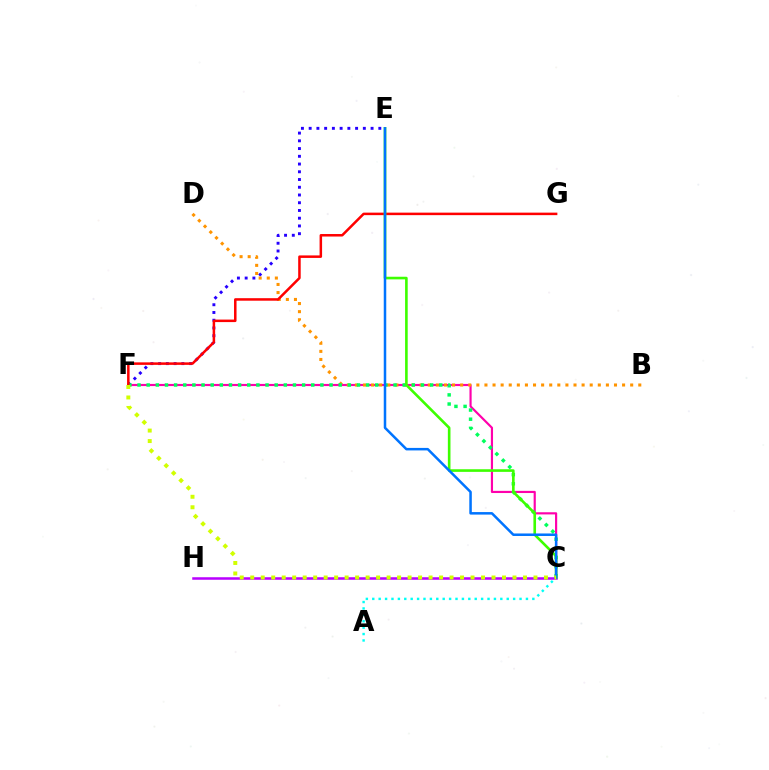{('C', 'H'): [{'color': '#b900ff', 'line_style': 'solid', 'thickness': 1.82}], ('A', 'C'): [{'color': '#00fff6', 'line_style': 'dotted', 'thickness': 1.74}], ('C', 'F'): [{'color': '#ff00ac', 'line_style': 'solid', 'thickness': 1.56}, {'color': '#00ff5c', 'line_style': 'dotted', 'thickness': 2.48}, {'color': '#d1ff00', 'line_style': 'dotted', 'thickness': 2.85}], ('E', 'F'): [{'color': '#2500ff', 'line_style': 'dotted', 'thickness': 2.1}], ('B', 'D'): [{'color': '#ff9400', 'line_style': 'dotted', 'thickness': 2.2}], ('F', 'G'): [{'color': '#ff0000', 'line_style': 'solid', 'thickness': 1.81}], ('C', 'E'): [{'color': '#3dff00', 'line_style': 'solid', 'thickness': 1.89}, {'color': '#0074ff', 'line_style': 'solid', 'thickness': 1.81}]}